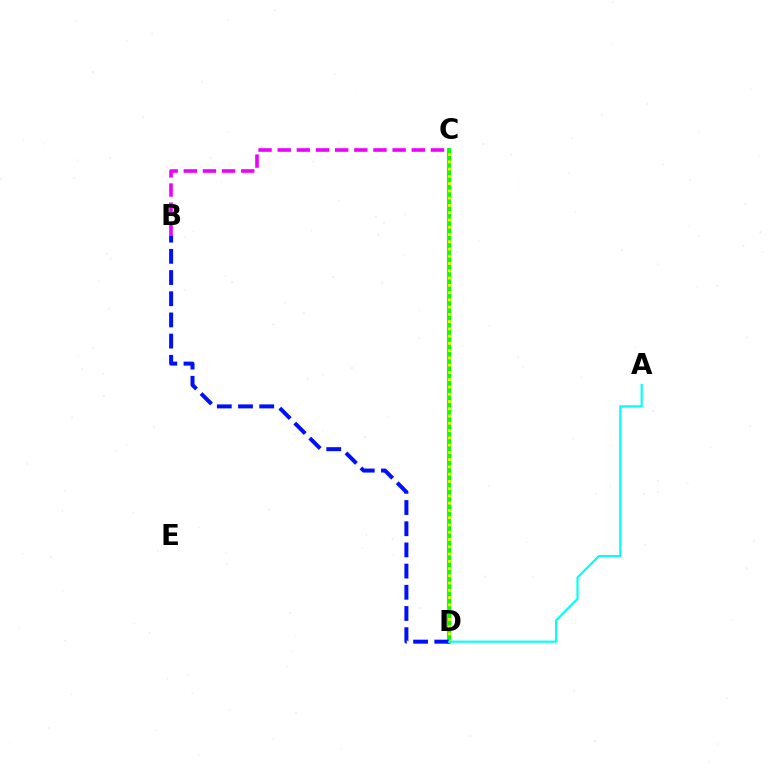{('C', 'D'): [{'color': '#ff0000', 'line_style': 'dashed', 'thickness': 2.41}, {'color': '#08ff00', 'line_style': 'solid', 'thickness': 2.81}, {'color': '#fcf500', 'line_style': 'dotted', 'thickness': 1.97}], ('B', 'C'): [{'color': '#ee00ff', 'line_style': 'dashed', 'thickness': 2.6}], ('B', 'D'): [{'color': '#0010ff', 'line_style': 'dashed', 'thickness': 2.88}], ('A', 'D'): [{'color': '#00fff6', 'line_style': 'solid', 'thickness': 1.55}]}